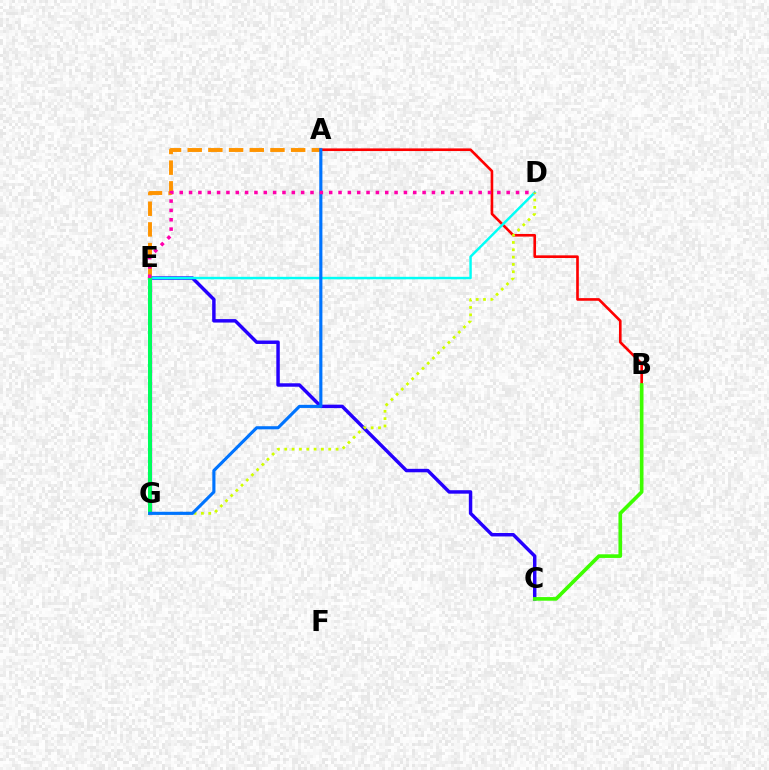{('A', 'E'): [{'color': '#ff9400', 'line_style': 'dashed', 'thickness': 2.81}], ('A', 'B'): [{'color': '#ff0000', 'line_style': 'solid', 'thickness': 1.9}], ('C', 'E'): [{'color': '#2500ff', 'line_style': 'solid', 'thickness': 2.49}], ('D', 'E'): [{'color': '#00fff6', 'line_style': 'solid', 'thickness': 1.77}, {'color': '#ff00ac', 'line_style': 'dotted', 'thickness': 2.54}], ('B', 'C'): [{'color': '#3dff00', 'line_style': 'solid', 'thickness': 2.62}], ('E', 'G'): [{'color': '#b900ff', 'line_style': 'solid', 'thickness': 2.37}, {'color': '#00ff5c', 'line_style': 'solid', 'thickness': 2.89}], ('D', 'G'): [{'color': '#d1ff00', 'line_style': 'dotted', 'thickness': 1.99}], ('A', 'G'): [{'color': '#0074ff', 'line_style': 'solid', 'thickness': 2.25}]}